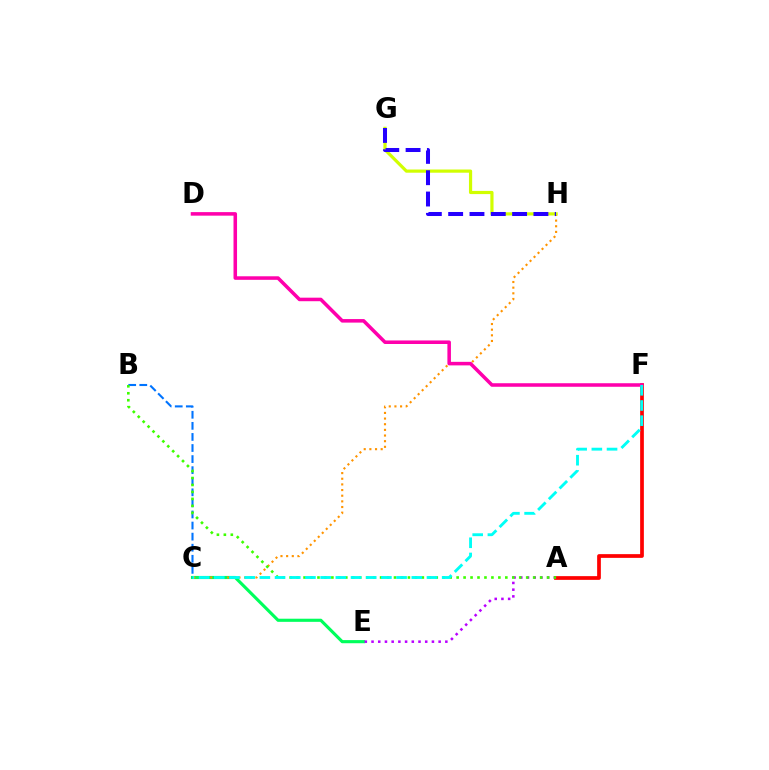{('C', 'E'): [{'color': '#00ff5c', 'line_style': 'solid', 'thickness': 2.25}], ('A', 'E'): [{'color': '#b900ff', 'line_style': 'dotted', 'thickness': 1.82}], ('A', 'F'): [{'color': '#ff0000', 'line_style': 'solid', 'thickness': 2.68}], ('C', 'H'): [{'color': '#ff9400', 'line_style': 'dotted', 'thickness': 1.54}], ('B', 'C'): [{'color': '#0074ff', 'line_style': 'dashed', 'thickness': 1.5}], ('A', 'B'): [{'color': '#3dff00', 'line_style': 'dotted', 'thickness': 1.89}], ('G', 'H'): [{'color': '#d1ff00', 'line_style': 'solid', 'thickness': 2.3}, {'color': '#2500ff', 'line_style': 'dashed', 'thickness': 2.9}], ('D', 'F'): [{'color': '#ff00ac', 'line_style': 'solid', 'thickness': 2.55}], ('C', 'F'): [{'color': '#00fff6', 'line_style': 'dashed', 'thickness': 2.06}]}